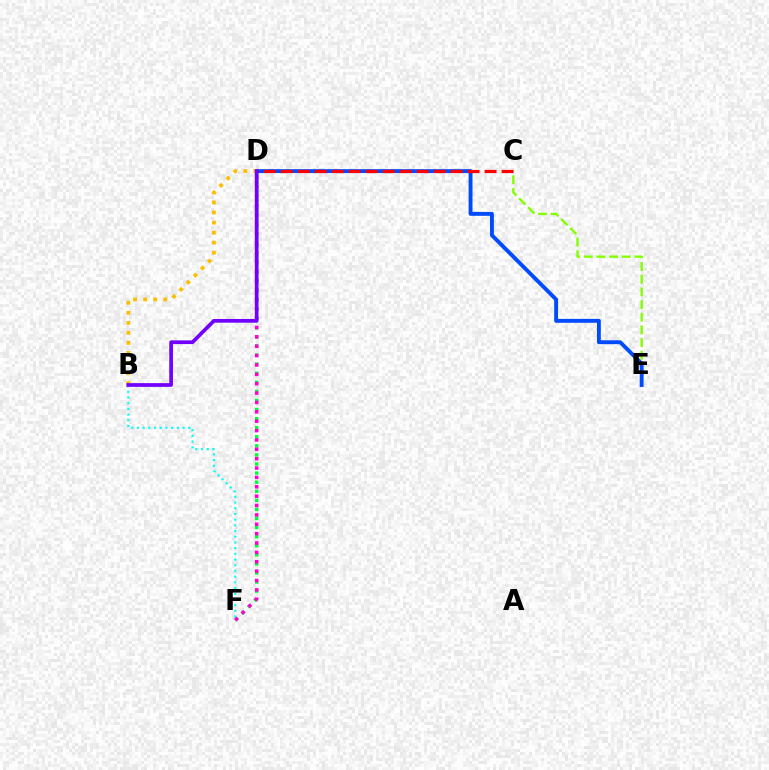{('D', 'F'): [{'color': '#00ff39', 'line_style': 'dotted', 'thickness': 2.47}, {'color': '#ff00cf', 'line_style': 'dotted', 'thickness': 2.55}], ('B', 'F'): [{'color': '#00fff6', 'line_style': 'dotted', 'thickness': 1.55}], ('C', 'E'): [{'color': '#84ff00', 'line_style': 'dashed', 'thickness': 1.72}], ('D', 'E'): [{'color': '#004bff', 'line_style': 'solid', 'thickness': 2.8}], ('B', 'D'): [{'color': '#ffbd00', 'line_style': 'dotted', 'thickness': 2.73}, {'color': '#7200ff', 'line_style': 'solid', 'thickness': 2.68}], ('C', 'D'): [{'color': '#ff0000', 'line_style': 'dashed', 'thickness': 2.31}]}